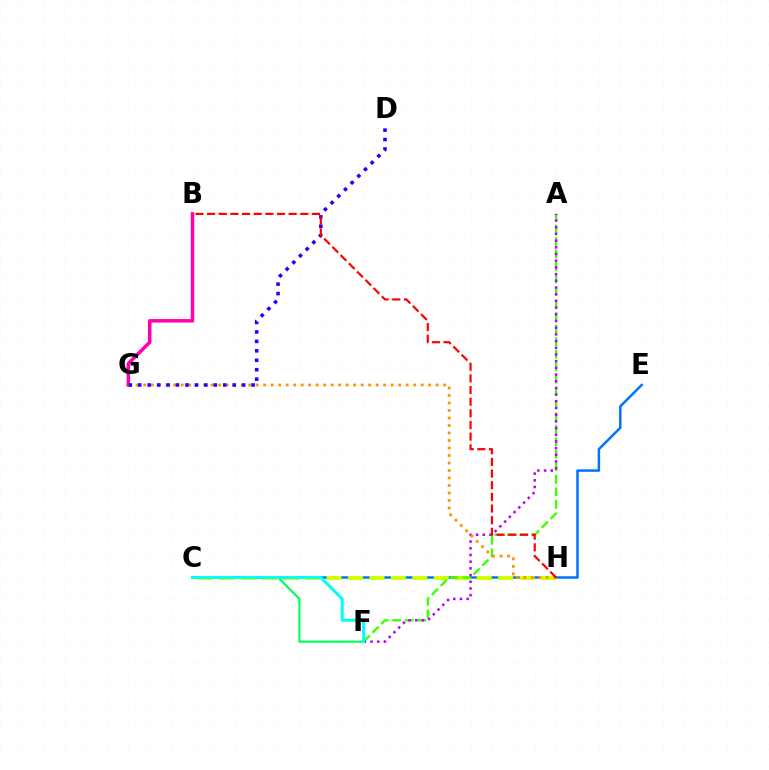{('B', 'G'): [{'color': '#ff00ac', 'line_style': 'solid', 'thickness': 2.51}], ('C', 'F'): [{'color': '#00ff5c', 'line_style': 'solid', 'thickness': 1.57}, {'color': '#00fff6', 'line_style': 'solid', 'thickness': 2.15}], ('C', 'E'): [{'color': '#0074ff', 'line_style': 'solid', 'thickness': 1.8}], ('C', 'H'): [{'color': '#d1ff00', 'line_style': 'dashed', 'thickness': 2.91}], ('A', 'F'): [{'color': '#3dff00', 'line_style': 'dashed', 'thickness': 1.7}, {'color': '#b900ff', 'line_style': 'dotted', 'thickness': 1.82}], ('G', 'H'): [{'color': '#ff9400', 'line_style': 'dotted', 'thickness': 2.04}], ('D', 'G'): [{'color': '#2500ff', 'line_style': 'dotted', 'thickness': 2.57}], ('B', 'H'): [{'color': '#ff0000', 'line_style': 'dashed', 'thickness': 1.58}]}